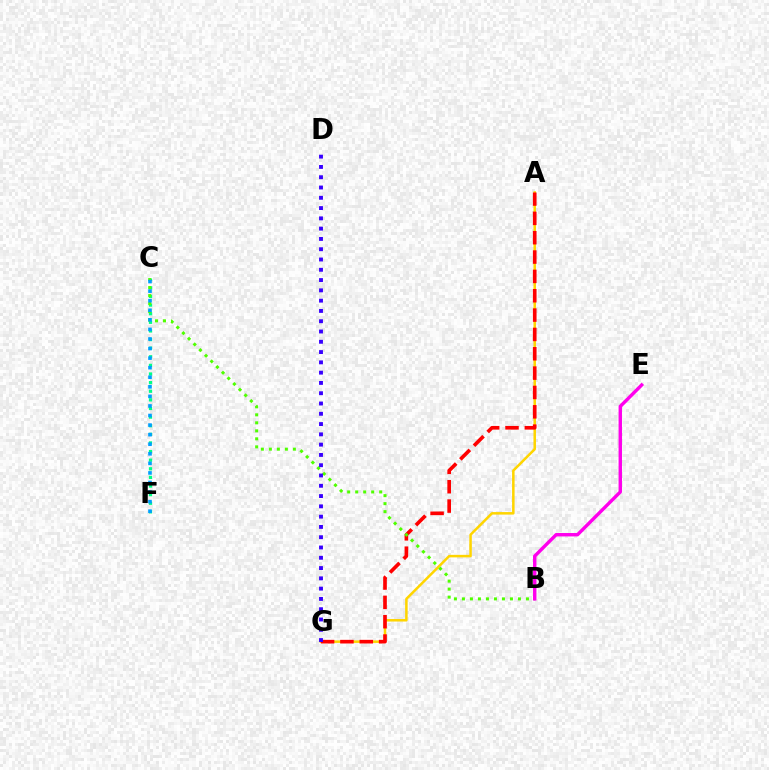{('A', 'G'): [{'color': '#ffd500', 'line_style': 'solid', 'thickness': 1.81}, {'color': '#ff0000', 'line_style': 'dashed', 'thickness': 2.63}], ('C', 'F'): [{'color': '#00ff86', 'line_style': 'dotted', 'thickness': 2.34}, {'color': '#009eff', 'line_style': 'dotted', 'thickness': 2.6}], ('B', 'C'): [{'color': '#4fff00', 'line_style': 'dotted', 'thickness': 2.17}], ('B', 'E'): [{'color': '#ff00ed', 'line_style': 'solid', 'thickness': 2.45}], ('D', 'G'): [{'color': '#3700ff', 'line_style': 'dotted', 'thickness': 2.79}]}